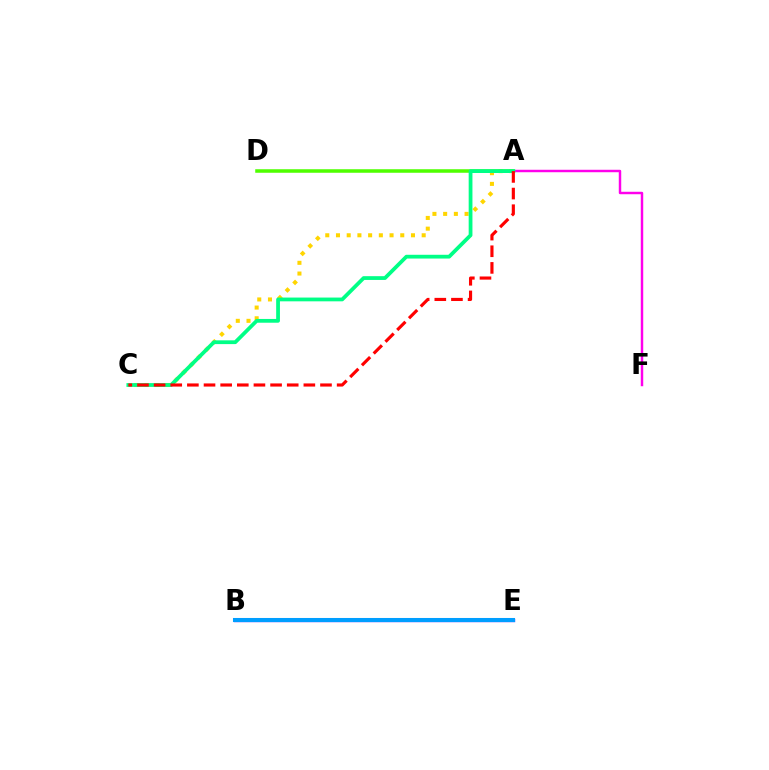{('A', 'C'): [{'color': '#ffd500', 'line_style': 'dotted', 'thickness': 2.91}, {'color': '#00ff86', 'line_style': 'solid', 'thickness': 2.71}, {'color': '#ff0000', 'line_style': 'dashed', 'thickness': 2.26}], ('A', 'F'): [{'color': '#ff00ed', 'line_style': 'solid', 'thickness': 1.76}], ('B', 'E'): [{'color': '#3700ff', 'line_style': 'solid', 'thickness': 2.39}, {'color': '#009eff', 'line_style': 'solid', 'thickness': 2.92}], ('A', 'D'): [{'color': '#4fff00', 'line_style': 'solid', 'thickness': 2.54}]}